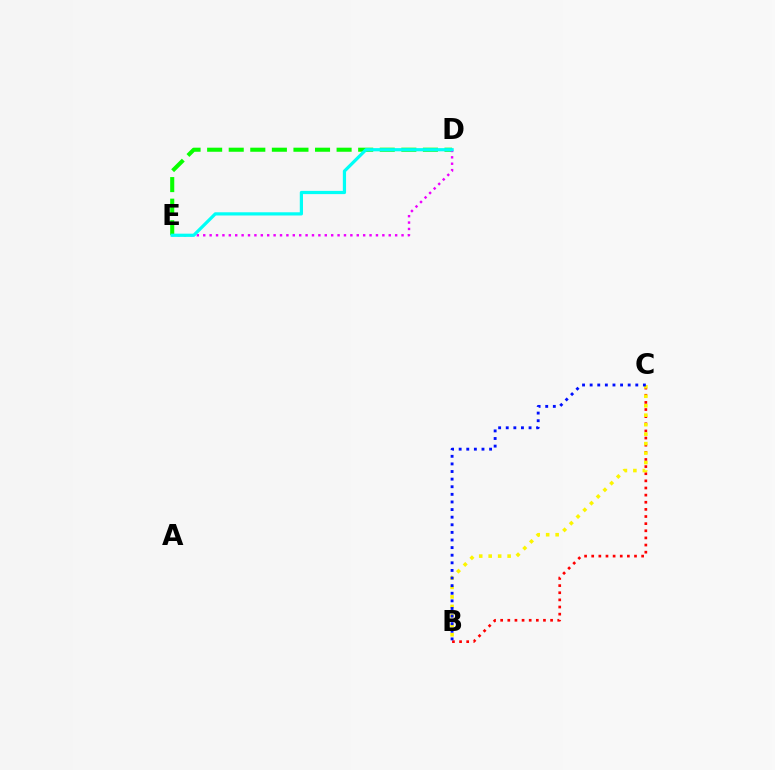{('B', 'C'): [{'color': '#ff0000', 'line_style': 'dotted', 'thickness': 1.94}, {'color': '#fcf500', 'line_style': 'dotted', 'thickness': 2.57}, {'color': '#0010ff', 'line_style': 'dotted', 'thickness': 2.07}], ('D', 'E'): [{'color': '#08ff00', 'line_style': 'dashed', 'thickness': 2.93}, {'color': '#ee00ff', 'line_style': 'dotted', 'thickness': 1.74}, {'color': '#00fff6', 'line_style': 'solid', 'thickness': 2.32}]}